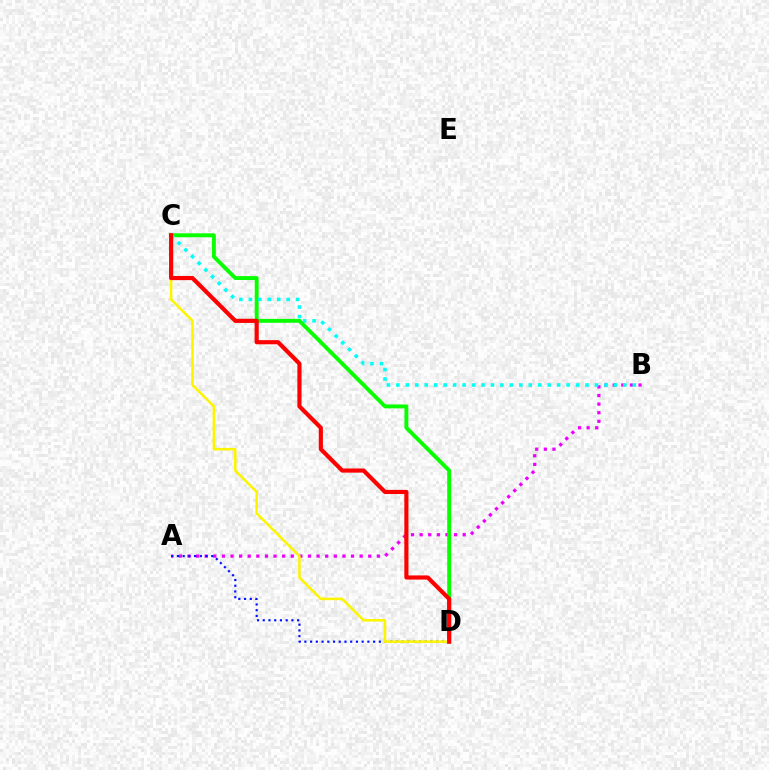{('A', 'B'): [{'color': '#ee00ff', 'line_style': 'dotted', 'thickness': 2.34}], ('A', 'D'): [{'color': '#0010ff', 'line_style': 'dotted', 'thickness': 1.56}], ('C', 'D'): [{'color': '#08ff00', 'line_style': 'solid', 'thickness': 2.81}, {'color': '#fcf500', 'line_style': 'solid', 'thickness': 1.83}, {'color': '#ff0000', 'line_style': 'solid', 'thickness': 2.99}], ('B', 'C'): [{'color': '#00fff6', 'line_style': 'dotted', 'thickness': 2.57}]}